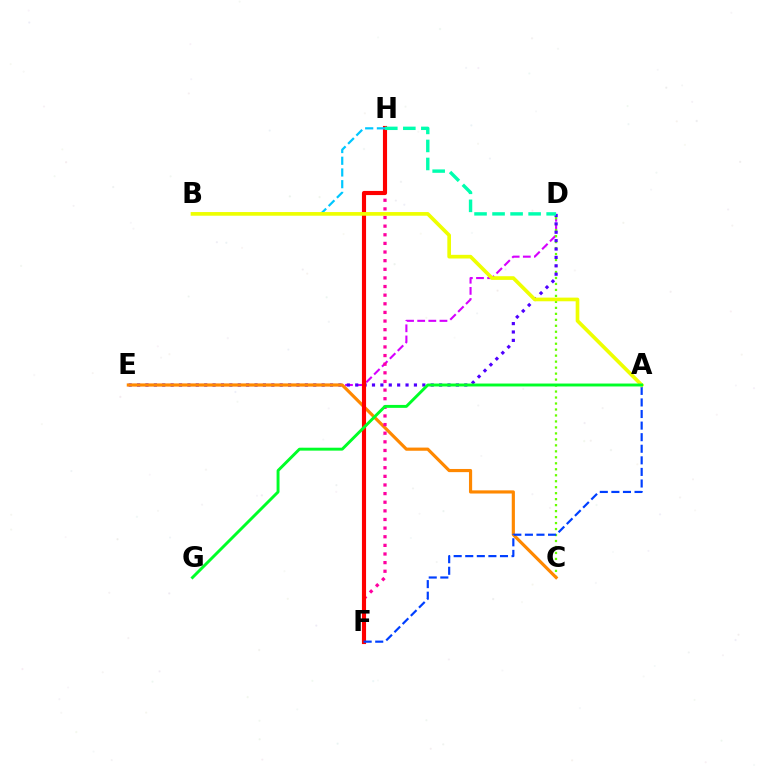{('D', 'E'): [{'color': '#d600ff', 'line_style': 'dashed', 'thickness': 1.51}, {'color': '#4f00ff', 'line_style': 'dotted', 'thickness': 2.28}], ('C', 'D'): [{'color': '#66ff00', 'line_style': 'dotted', 'thickness': 1.62}], ('C', 'E'): [{'color': '#ff8800', 'line_style': 'solid', 'thickness': 2.28}], ('F', 'H'): [{'color': '#ff00a0', 'line_style': 'dotted', 'thickness': 2.34}, {'color': '#ff0000', 'line_style': 'solid', 'thickness': 2.97}], ('A', 'F'): [{'color': '#003fff', 'line_style': 'dashed', 'thickness': 1.57}], ('B', 'H'): [{'color': '#00c7ff', 'line_style': 'dashed', 'thickness': 1.59}], ('A', 'B'): [{'color': '#eeff00', 'line_style': 'solid', 'thickness': 2.64}], ('D', 'H'): [{'color': '#00ffaf', 'line_style': 'dashed', 'thickness': 2.45}], ('A', 'G'): [{'color': '#00ff27', 'line_style': 'solid', 'thickness': 2.1}]}